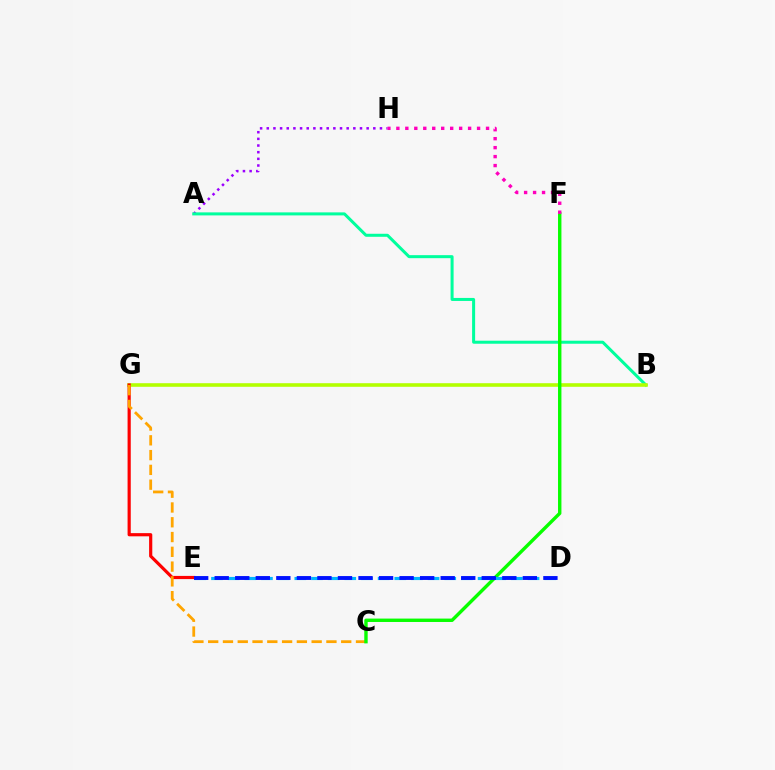{('A', 'H'): [{'color': '#9b00ff', 'line_style': 'dotted', 'thickness': 1.81}], ('A', 'B'): [{'color': '#00ff9d', 'line_style': 'solid', 'thickness': 2.17}], ('B', 'G'): [{'color': '#b3ff00', 'line_style': 'solid', 'thickness': 2.58}], ('E', 'G'): [{'color': '#ff0000', 'line_style': 'solid', 'thickness': 2.29}], ('C', 'G'): [{'color': '#ffa500', 'line_style': 'dashed', 'thickness': 2.01}], ('C', 'F'): [{'color': '#08ff00', 'line_style': 'solid', 'thickness': 2.44}], ('D', 'E'): [{'color': '#00b5ff', 'line_style': 'dashed', 'thickness': 2.26}, {'color': '#0010ff', 'line_style': 'dashed', 'thickness': 2.79}], ('F', 'H'): [{'color': '#ff00bd', 'line_style': 'dotted', 'thickness': 2.44}]}